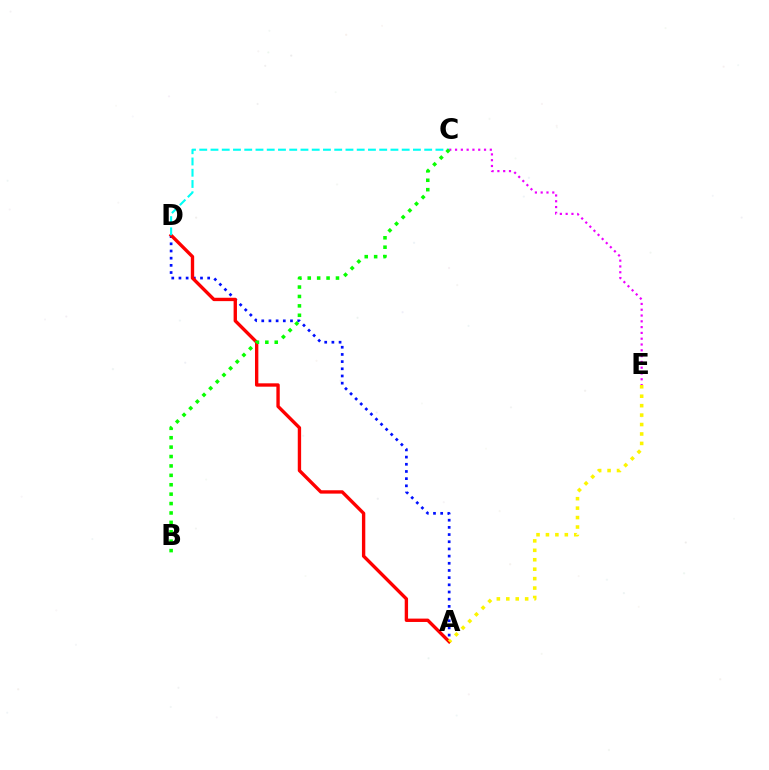{('A', 'D'): [{'color': '#0010ff', 'line_style': 'dotted', 'thickness': 1.95}, {'color': '#ff0000', 'line_style': 'solid', 'thickness': 2.42}], ('C', 'D'): [{'color': '#00fff6', 'line_style': 'dashed', 'thickness': 1.53}], ('C', 'E'): [{'color': '#ee00ff', 'line_style': 'dotted', 'thickness': 1.57}], ('A', 'E'): [{'color': '#fcf500', 'line_style': 'dotted', 'thickness': 2.56}], ('B', 'C'): [{'color': '#08ff00', 'line_style': 'dotted', 'thickness': 2.56}]}